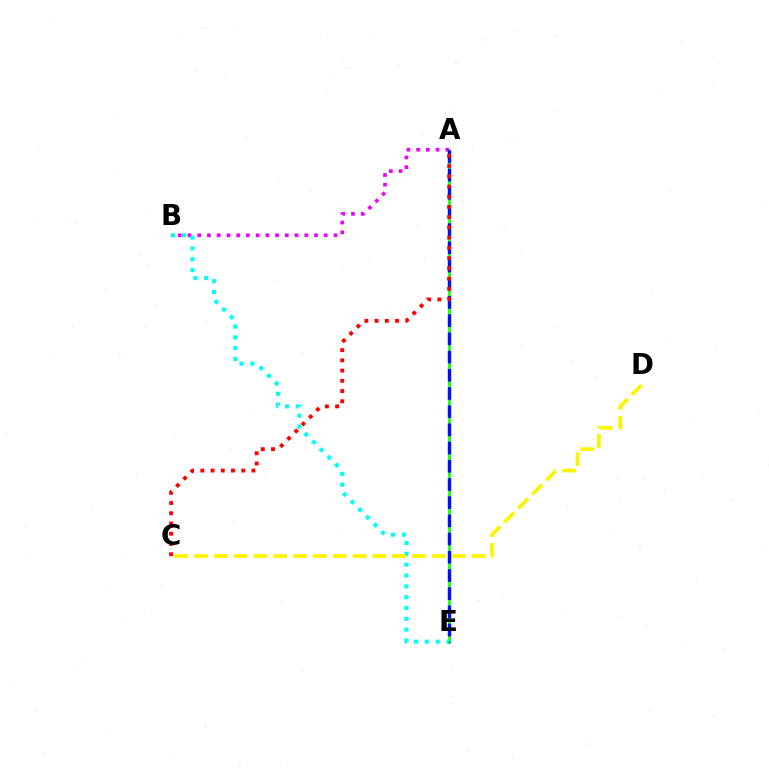{('A', 'E'): [{'color': '#08ff00', 'line_style': 'solid', 'thickness': 1.91}, {'color': '#0010ff', 'line_style': 'dashed', 'thickness': 2.47}], ('A', 'B'): [{'color': '#ee00ff', 'line_style': 'dotted', 'thickness': 2.64}], ('B', 'E'): [{'color': '#00fff6', 'line_style': 'dotted', 'thickness': 2.94}], ('C', 'D'): [{'color': '#fcf500', 'line_style': 'dashed', 'thickness': 2.69}], ('A', 'C'): [{'color': '#ff0000', 'line_style': 'dotted', 'thickness': 2.78}]}